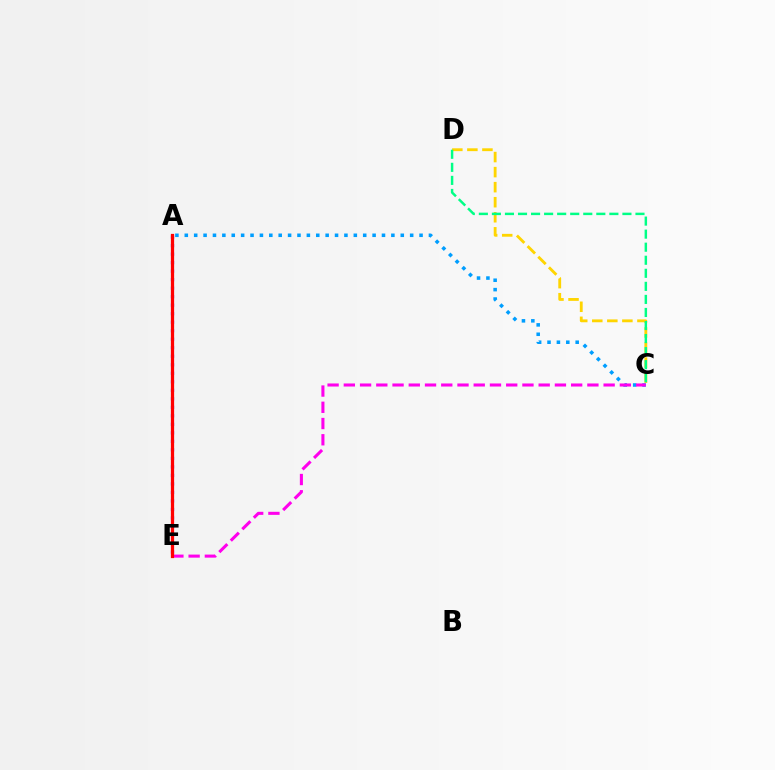{('A', 'C'): [{'color': '#009eff', 'line_style': 'dotted', 'thickness': 2.55}], ('C', 'E'): [{'color': '#ff00ed', 'line_style': 'dashed', 'thickness': 2.21}], ('A', 'E'): [{'color': '#3700ff', 'line_style': 'dotted', 'thickness': 2.31}, {'color': '#4fff00', 'line_style': 'dashed', 'thickness': 1.88}, {'color': '#ff0000', 'line_style': 'solid', 'thickness': 2.33}], ('C', 'D'): [{'color': '#ffd500', 'line_style': 'dashed', 'thickness': 2.04}, {'color': '#00ff86', 'line_style': 'dashed', 'thickness': 1.77}]}